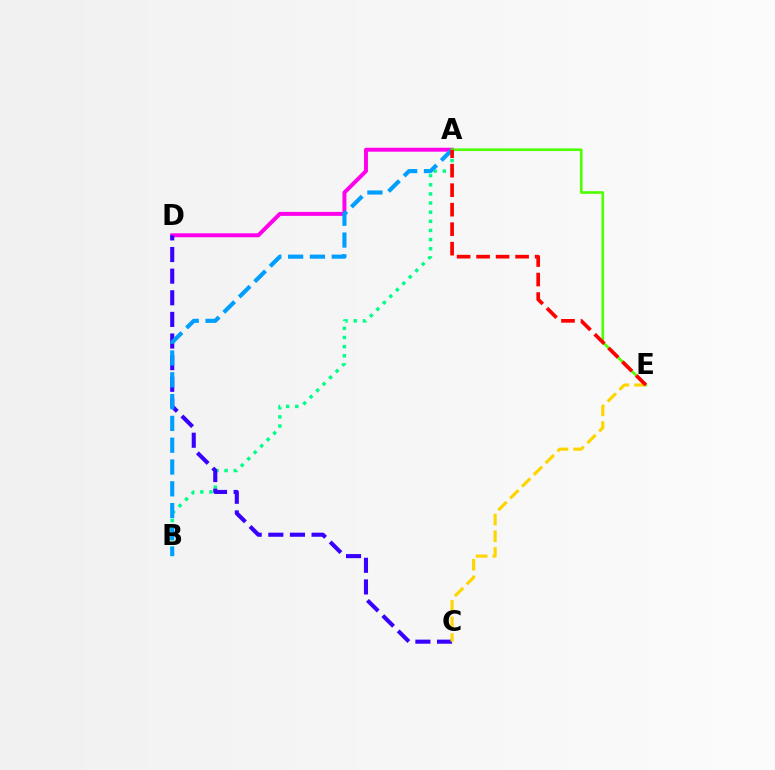{('A', 'D'): [{'color': '#ff00ed', 'line_style': 'solid', 'thickness': 2.85}], ('A', 'B'): [{'color': '#00ff86', 'line_style': 'dotted', 'thickness': 2.48}, {'color': '#009eff', 'line_style': 'dashed', 'thickness': 2.96}], ('C', 'D'): [{'color': '#3700ff', 'line_style': 'dashed', 'thickness': 2.94}], ('A', 'E'): [{'color': '#4fff00', 'line_style': 'solid', 'thickness': 1.91}, {'color': '#ff0000', 'line_style': 'dashed', 'thickness': 2.65}], ('C', 'E'): [{'color': '#ffd500', 'line_style': 'dashed', 'thickness': 2.26}]}